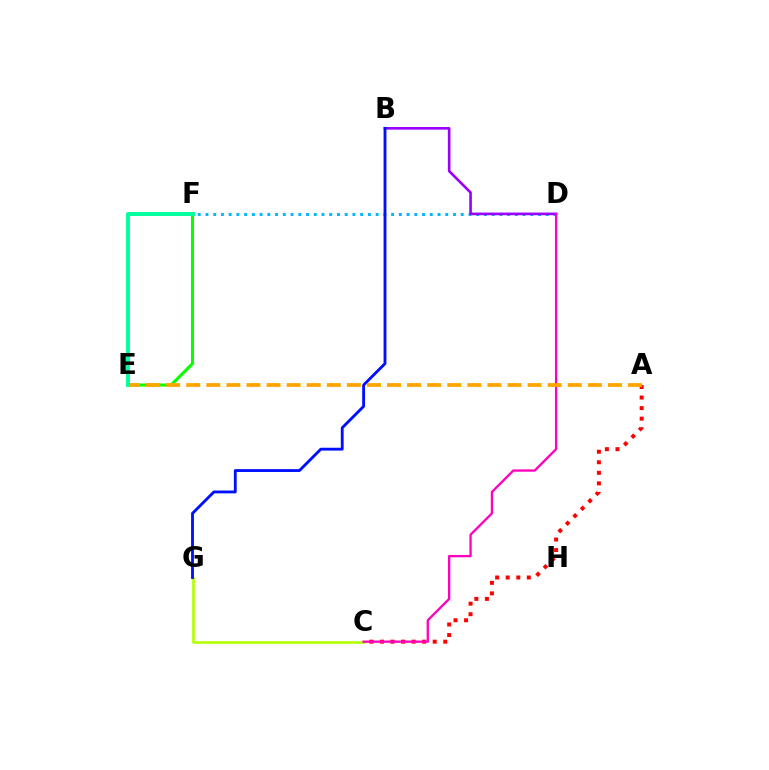{('E', 'F'): [{'color': '#08ff00', 'line_style': 'solid', 'thickness': 2.21}, {'color': '#00ff9d', 'line_style': 'solid', 'thickness': 2.8}], ('C', 'G'): [{'color': '#b3ff00', 'line_style': 'solid', 'thickness': 1.91}], ('A', 'C'): [{'color': '#ff0000', 'line_style': 'dotted', 'thickness': 2.87}], ('D', 'F'): [{'color': '#00b5ff', 'line_style': 'dotted', 'thickness': 2.1}], ('B', 'D'): [{'color': '#9b00ff', 'line_style': 'solid', 'thickness': 1.9}], ('B', 'G'): [{'color': '#0010ff', 'line_style': 'solid', 'thickness': 2.05}], ('C', 'D'): [{'color': '#ff00bd', 'line_style': 'solid', 'thickness': 1.66}], ('A', 'E'): [{'color': '#ffa500', 'line_style': 'dashed', 'thickness': 2.73}]}